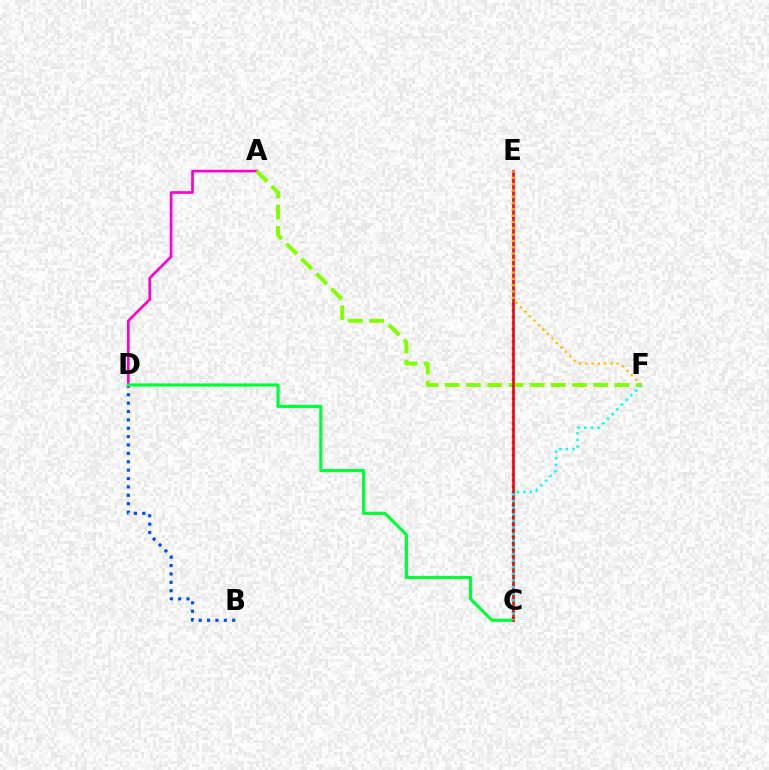{('B', 'D'): [{'color': '#004bff', 'line_style': 'dotted', 'thickness': 2.28}], ('A', 'D'): [{'color': '#ff00cf', 'line_style': 'solid', 'thickness': 1.93}], ('A', 'F'): [{'color': '#84ff00', 'line_style': 'dashed', 'thickness': 2.88}], ('C', 'E'): [{'color': '#7200ff', 'line_style': 'dotted', 'thickness': 1.71}, {'color': '#ff0000', 'line_style': 'solid', 'thickness': 1.9}], ('C', 'D'): [{'color': '#00ff39', 'line_style': 'solid', 'thickness': 2.29}], ('C', 'F'): [{'color': '#00fff6', 'line_style': 'dotted', 'thickness': 1.8}], ('E', 'F'): [{'color': '#ffbd00', 'line_style': 'dotted', 'thickness': 1.72}]}